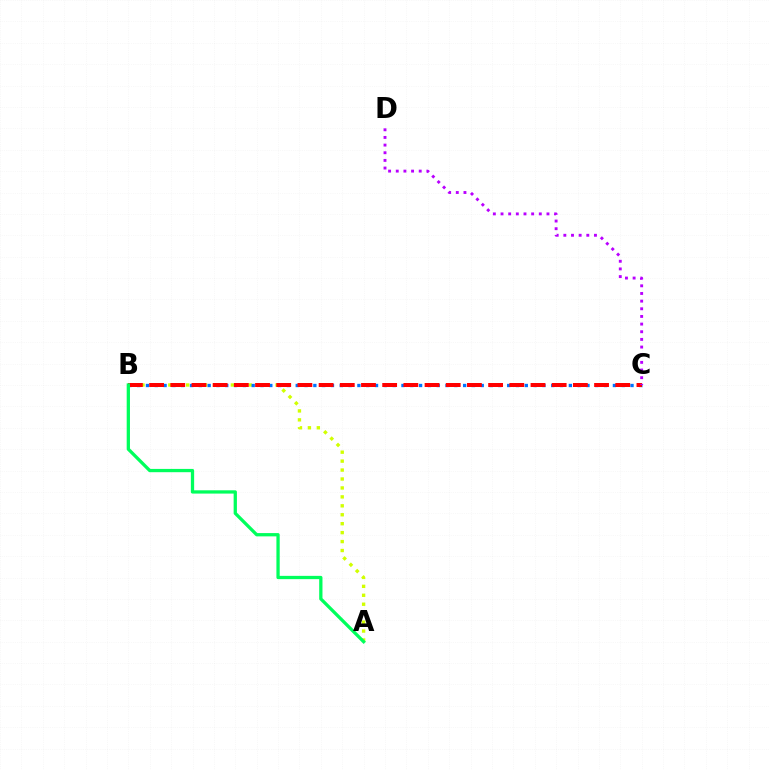{('A', 'B'): [{'color': '#d1ff00', 'line_style': 'dotted', 'thickness': 2.43}, {'color': '#00ff5c', 'line_style': 'solid', 'thickness': 2.36}], ('B', 'C'): [{'color': '#0074ff', 'line_style': 'dotted', 'thickness': 2.39}, {'color': '#ff0000', 'line_style': 'dashed', 'thickness': 2.88}], ('C', 'D'): [{'color': '#b900ff', 'line_style': 'dotted', 'thickness': 2.08}]}